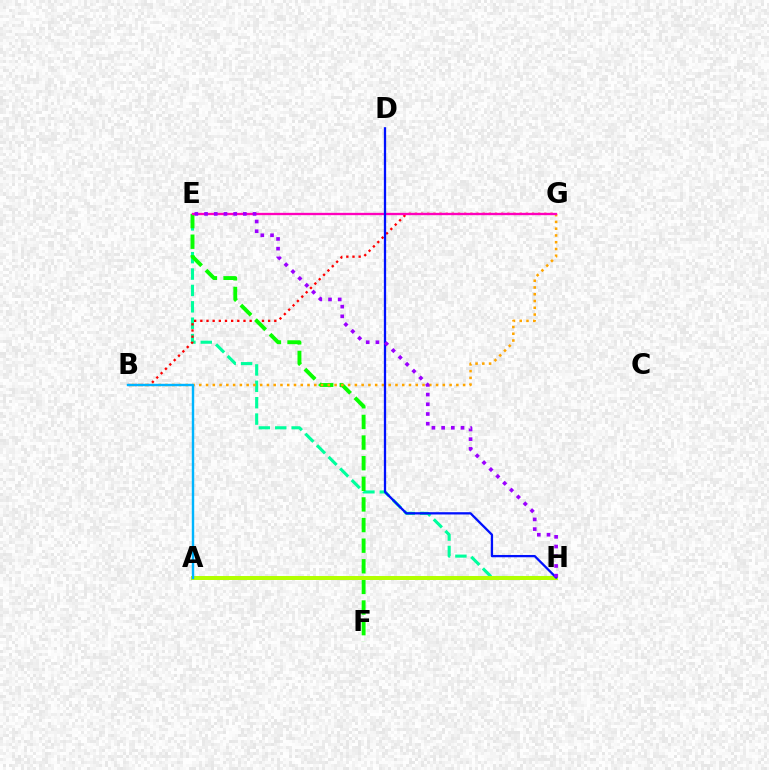{('E', 'H'): [{'color': '#00ff9d', 'line_style': 'dashed', 'thickness': 2.23}, {'color': '#9b00ff', 'line_style': 'dotted', 'thickness': 2.64}], ('B', 'G'): [{'color': '#ff0000', 'line_style': 'dotted', 'thickness': 1.67}, {'color': '#ffa500', 'line_style': 'dotted', 'thickness': 1.84}], ('E', 'F'): [{'color': '#08ff00', 'line_style': 'dashed', 'thickness': 2.8}], ('E', 'G'): [{'color': '#ff00bd', 'line_style': 'solid', 'thickness': 1.67}], ('A', 'H'): [{'color': '#b3ff00', 'line_style': 'solid', 'thickness': 2.86}], ('A', 'B'): [{'color': '#00b5ff', 'line_style': 'solid', 'thickness': 1.74}], ('D', 'H'): [{'color': '#0010ff', 'line_style': 'solid', 'thickness': 1.64}]}